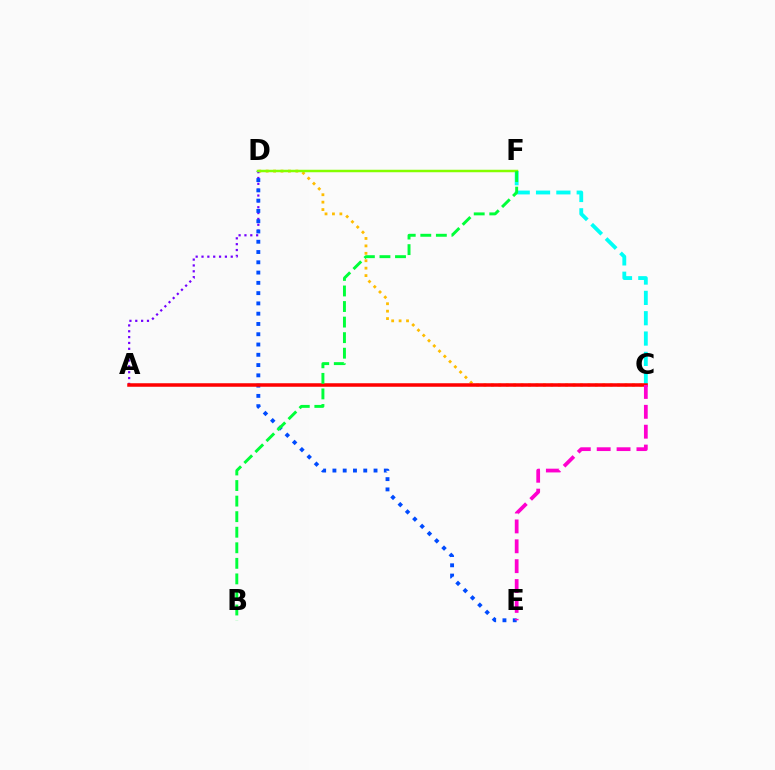{('C', 'D'): [{'color': '#ffbd00', 'line_style': 'dotted', 'thickness': 2.02}], ('A', 'D'): [{'color': '#7200ff', 'line_style': 'dotted', 'thickness': 1.59}], ('C', 'F'): [{'color': '#00fff6', 'line_style': 'dashed', 'thickness': 2.76}], ('D', 'E'): [{'color': '#004bff', 'line_style': 'dotted', 'thickness': 2.79}], ('D', 'F'): [{'color': '#84ff00', 'line_style': 'solid', 'thickness': 1.79}], ('A', 'C'): [{'color': '#ff0000', 'line_style': 'solid', 'thickness': 2.53}], ('B', 'F'): [{'color': '#00ff39', 'line_style': 'dashed', 'thickness': 2.11}], ('C', 'E'): [{'color': '#ff00cf', 'line_style': 'dashed', 'thickness': 2.7}]}